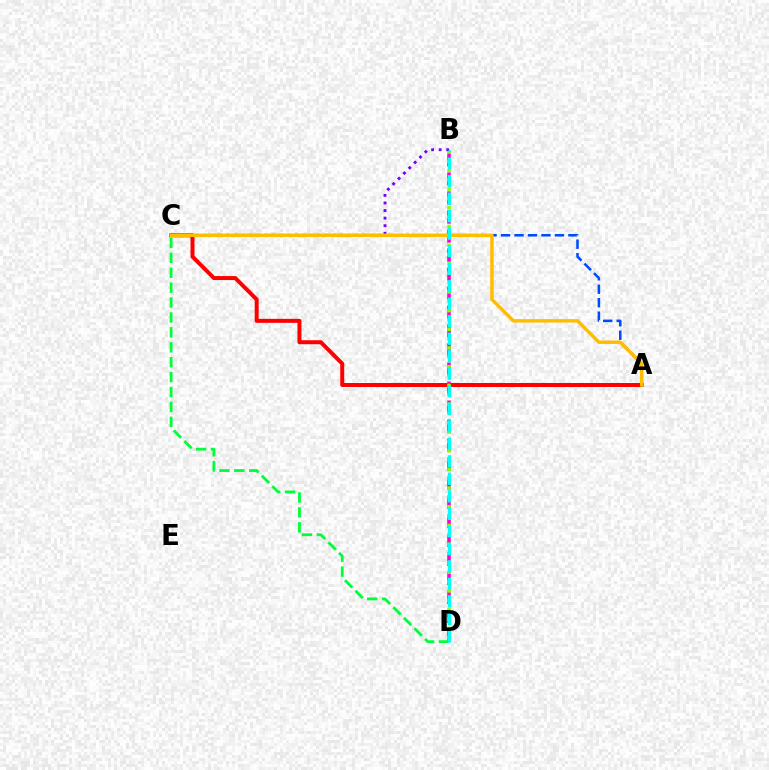{('A', 'C'): [{'color': '#004bff', 'line_style': 'dashed', 'thickness': 1.83}, {'color': '#ff0000', 'line_style': 'solid', 'thickness': 2.87}, {'color': '#ffbd00', 'line_style': 'solid', 'thickness': 2.48}], ('B', 'D'): [{'color': '#ff00cf', 'line_style': 'dashed', 'thickness': 2.58}, {'color': '#84ff00', 'line_style': 'dotted', 'thickness': 2.54}, {'color': '#00fff6', 'line_style': 'dashed', 'thickness': 2.38}], ('C', 'D'): [{'color': '#00ff39', 'line_style': 'dashed', 'thickness': 2.03}], ('B', 'C'): [{'color': '#7200ff', 'line_style': 'dotted', 'thickness': 2.06}]}